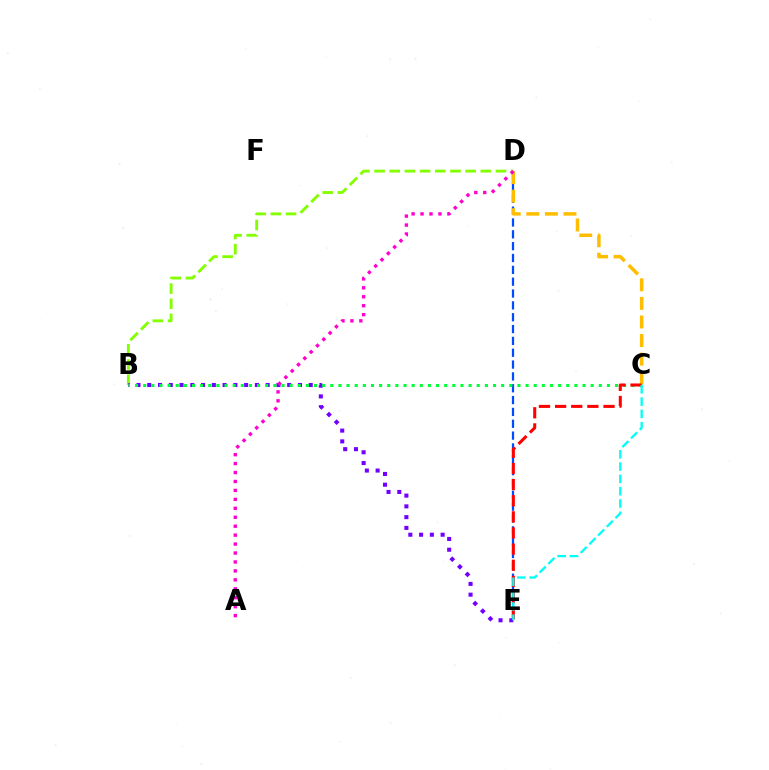{('B', 'D'): [{'color': '#84ff00', 'line_style': 'dashed', 'thickness': 2.06}], ('D', 'E'): [{'color': '#004bff', 'line_style': 'dashed', 'thickness': 1.61}], ('B', 'E'): [{'color': '#7200ff', 'line_style': 'dotted', 'thickness': 2.92}], ('B', 'C'): [{'color': '#00ff39', 'line_style': 'dotted', 'thickness': 2.21}], ('C', 'D'): [{'color': '#ffbd00', 'line_style': 'dashed', 'thickness': 2.52}], ('A', 'D'): [{'color': '#ff00cf', 'line_style': 'dotted', 'thickness': 2.43}], ('C', 'E'): [{'color': '#ff0000', 'line_style': 'dashed', 'thickness': 2.19}, {'color': '#00fff6', 'line_style': 'dashed', 'thickness': 1.67}]}